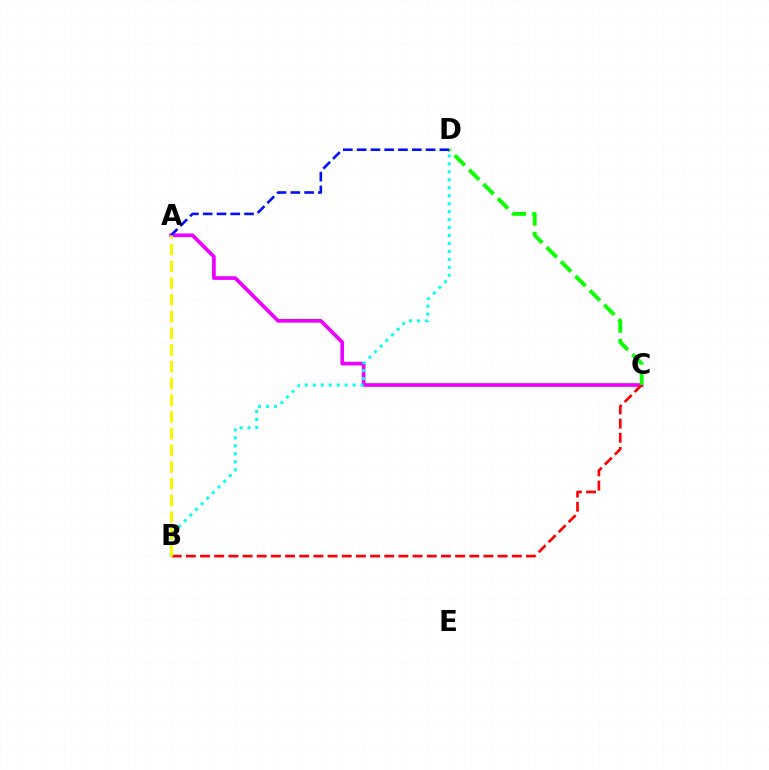{('A', 'C'): [{'color': '#ee00ff', 'line_style': 'solid', 'thickness': 2.65}], ('B', 'D'): [{'color': '#00fff6', 'line_style': 'dotted', 'thickness': 2.16}], ('B', 'C'): [{'color': '#ff0000', 'line_style': 'dashed', 'thickness': 1.93}], ('C', 'D'): [{'color': '#08ff00', 'line_style': 'dashed', 'thickness': 2.77}], ('A', 'D'): [{'color': '#0010ff', 'line_style': 'dashed', 'thickness': 1.87}], ('A', 'B'): [{'color': '#fcf500', 'line_style': 'dashed', 'thickness': 2.27}]}